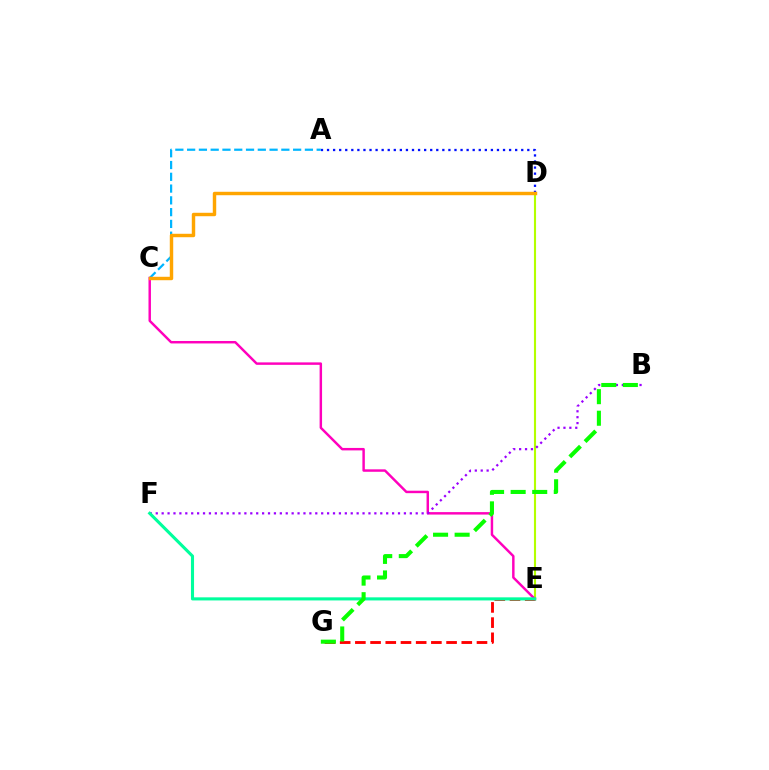{('D', 'E'): [{'color': '#b3ff00', 'line_style': 'solid', 'thickness': 1.52}], ('A', 'D'): [{'color': '#0010ff', 'line_style': 'dotted', 'thickness': 1.65}], ('E', 'G'): [{'color': '#ff0000', 'line_style': 'dashed', 'thickness': 2.07}], ('A', 'C'): [{'color': '#00b5ff', 'line_style': 'dashed', 'thickness': 1.6}], ('C', 'E'): [{'color': '#ff00bd', 'line_style': 'solid', 'thickness': 1.77}], ('B', 'F'): [{'color': '#9b00ff', 'line_style': 'dotted', 'thickness': 1.61}], ('E', 'F'): [{'color': '#00ff9d', 'line_style': 'solid', 'thickness': 2.23}], ('B', 'G'): [{'color': '#08ff00', 'line_style': 'dashed', 'thickness': 2.93}], ('C', 'D'): [{'color': '#ffa500', 'line_style': 'solid', 'thickness': 2.48}]}